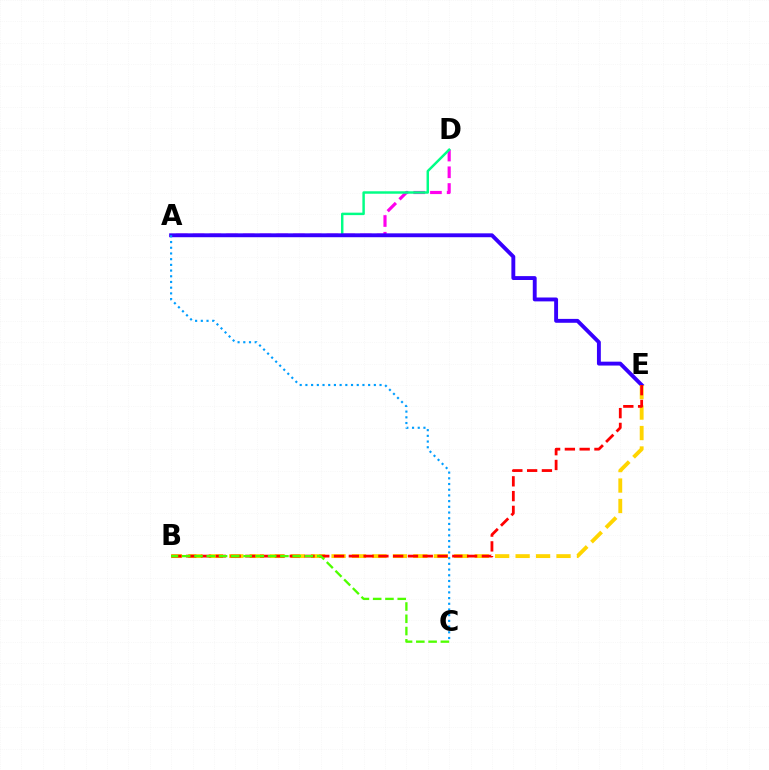{('A', 'D'): [{'color': '#ff00ed', 'line_style': 'dashed', 'thickness': 2.27}, {'color': '#00ff86', 'line_style': 'solid', 'thickness': 1.77}], ('A', 'E'): [{'color': '#3700ff', 'line_style': 'solid', 'thickness': 2.8}], ('A', 'C'): [{'color': '#009eff', 'line_style': 'dotted', 'thickness': 1.55}], ('B', 'E'): [{'color': '#ffd500', 'line_style': 'dashed', 'thickness': 2.78}, {'color': '#ff0000', 'line_style': 'dashed', 'thickness': 2.01}], ('B', 'C'): [{'color': '#4fff00', 'line_style': 'dashed', 'thickness': 1.67}]}